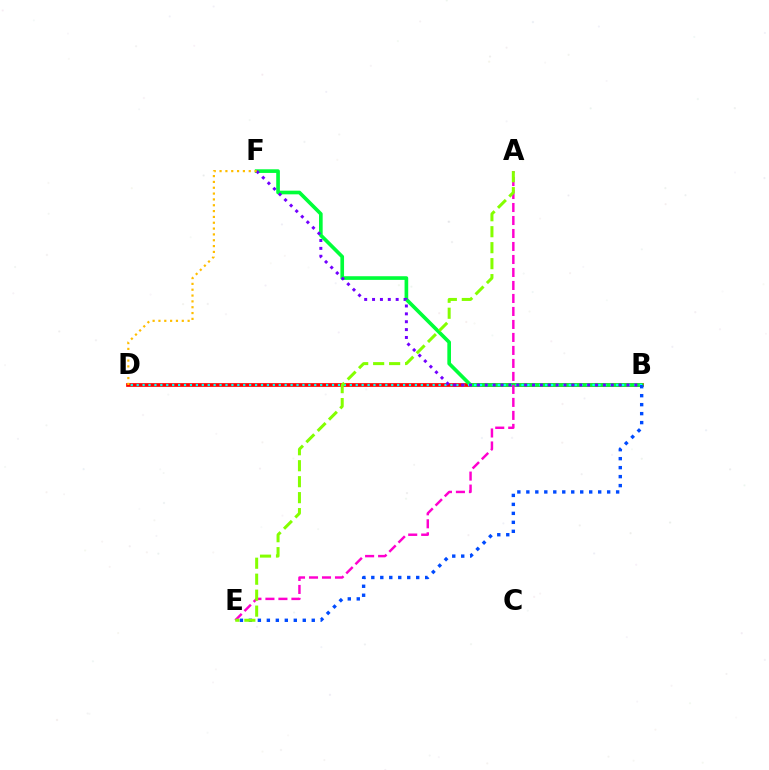{('B', 'D'): [{'color': '#ff0000', 'line_style': 'solid', 'thickness': 2.67}, {'color': '#00fff6', 'line_style': 'dotted', 'thickness': 1.61}], ('B', 'F'): [{'color': '#00ff39', 'line_style': 'solid', 'thickness': 2.63}, {'color': '#7200ff', 'line_style': 'dotted', 'thickness': 2.14}], ('B', 'E'): [{'color': '#004bff', 'line_style': 'dotted', 'thickness': 2.44}], ('A', 'E'): [{'color': '#ff00cf', 'line_style': 'dashed', 'thickness': 1.77}, {'color': '#84ff00', 'line_style': 'dashed', 'thickness': 2.17}], ('D', 'F'): [{'color': '#ffbd00', 'line_style': 'dotted', 'thickness': 1.58}]}